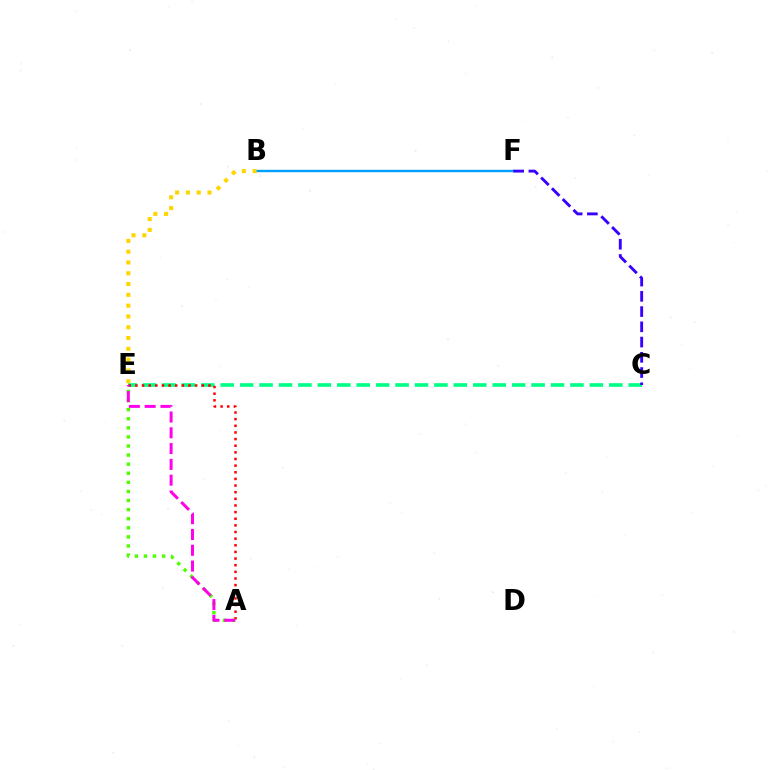{('C', 'E'): [{'color': '#00ff86', 'line_style': 'dashed', 'thickness': 2.64}], ('B', 'F'): [{'color': '#009eff', 'line_style': 'solid', 'thickness': 1.71}], ('C', 'F'): [{'color': '#3700ff', 'line_style': 'dashed', 'thickness': 2.07}], ('A', 'E'): [{'color': '#ff0000', 'line_style': 'dotted', 'thickness': 1.8}, {'color': '#4fff00', 'line_style': 'dotted', 'thickness': 2.47}, {'color': '#ff00ed', 'line_style': 'dashed', 'thickness': 2.15}], ('B', 'E'): [{'color': '#ffd500', 'line_style': 'dotted', 'thickness': 2.93}]}